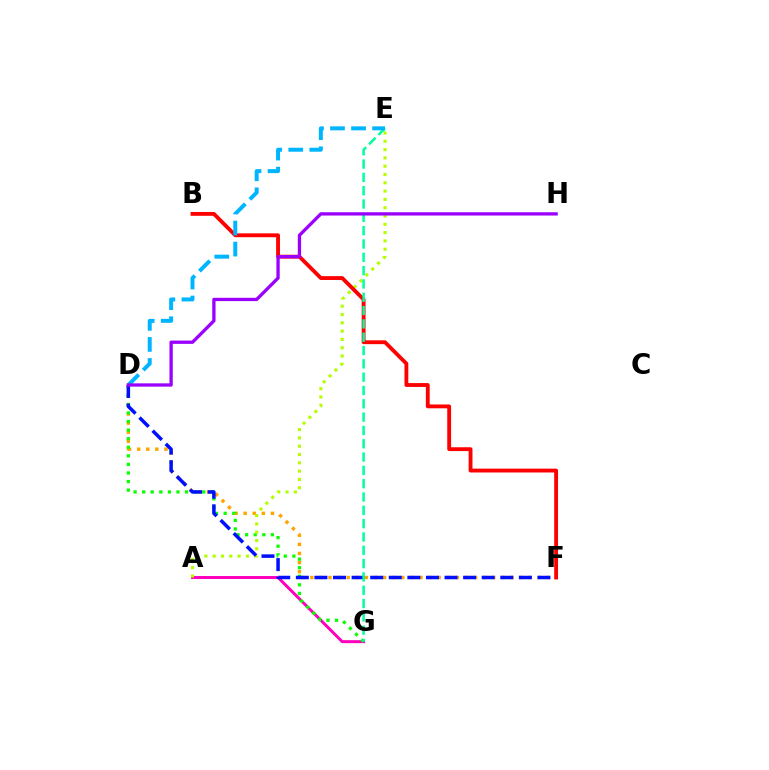{('D', 'F'): [{'color': '#ffa500', 'line_style': 'dotted', 'thickness': 2.47}, {'color': '#0010ff', 'line_style': 'dashed', 'thickness': 2.52}], ('A', 'G'): [{'color': '#ff00bd', 'line_style': 'solid', 'thickness': 2.14}], ('D', 'G'): [{'color': '#08ff00', 'line_style': 'dotted', 'thickness': 2.33}], ('A', 'E'): [{'color': '#b3ff00', 'line_style': 'dotted', 'thickness': 2.26}], ('B', 'F'): [{'color': '#ff0000', 'line_style': 'solid', 'thickness': 2.77}], ('E', 'G'): [{'color': '#00ff9d', 'line_style': 'dashed', 'thickness': 1.81}], ('D', 'E'): [{'color': '#00b5ff', 'line_style': 'dashed', 'thickness': 2.86}], ('D', 'H'): [{'color': '#9b00ff', 'line_style': 'solid', 'thickness': 2.38}]}